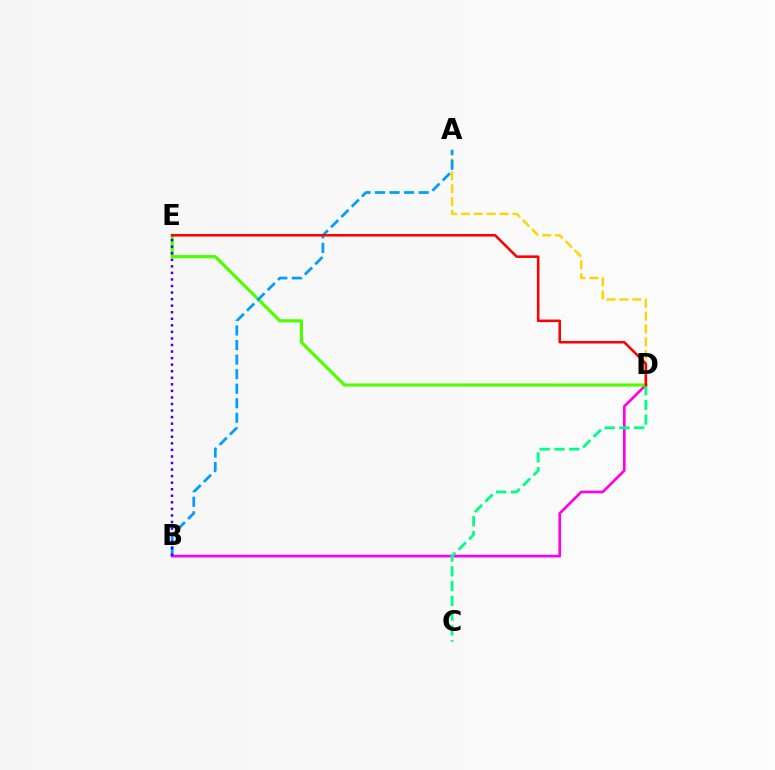{('A', 'D'): [{'color': '#ffd500', 'line_style': 'dashed', 'thickness': 1.75}], ('B', 'D'): [{'color': '#ff00ed', 'line_style': 'solid', 'thickness': 1.93}], ('C', 'D'): [{'color': '#00ff86', 'line_style': 'dashed', 'thickness': 2.0}], ('D', 'E'): [{'color': '#4fff00', 'line_style': 'solid', 'thickness': 2.29}, {'color': '#ff0000', 'line_style': 'solid', 'thickness': 1.83}], ('A', 'B'): [{'color': '#009eff', 'line_style': 'dashed', 'thickness': 1.98}], ('B', 'E'): [{'color': '#3700ff', 'line_style': 'dotted', 'thickness': 1.78}]}